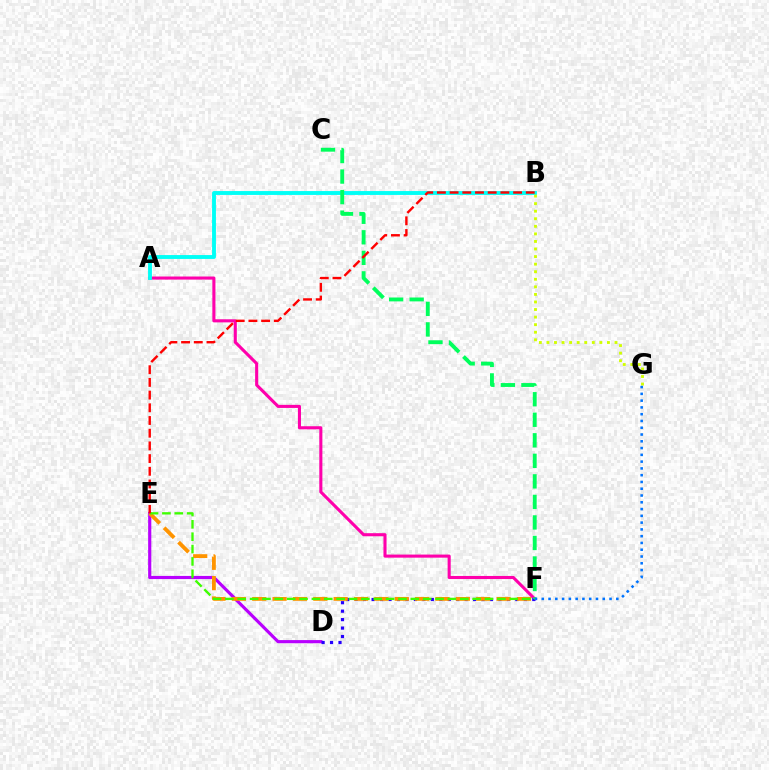{('A', 'F'): [{'color': '#ff00ac', 'line_style': 'solid', 'thickness': 2.22}], ('D', 'E'): [{'color': '#b900ff', 'line_style': 'solid', 'thickness': 2.27}], ('D', 'F'): [{'color': '#2500ff', 'line_style': 'dotted', 'thickness': 2.3}], ('A', 'B'): [{'color': '#00fff6', 'line_style': 'solid', 'thickness': 2.79}], ('B', 'G'): [{'color': '#d1ff00', 'line_style': 'dotted', 'thickness': 2.06}], ('E', 'F'): [{'color': '#ff9400', 'line_style': 'dashed', 'thickness': 2.77}, {'color': '#3dff00', 'line_style': 'dashed', 'thickness': 1.68}], ('C', 'F'): [{'color': '#00ff5c', 'line_style': 'dashed', 'thickness': 2.79}], ('F', 'G'): [{'color': '#0074ff', 'line_style': 'dotted', 'thickness': 1.84}], ('B', 'E'): [{'color': '#ff0000', 'line_style': 'dashed', 'thickness': 1.73}]}